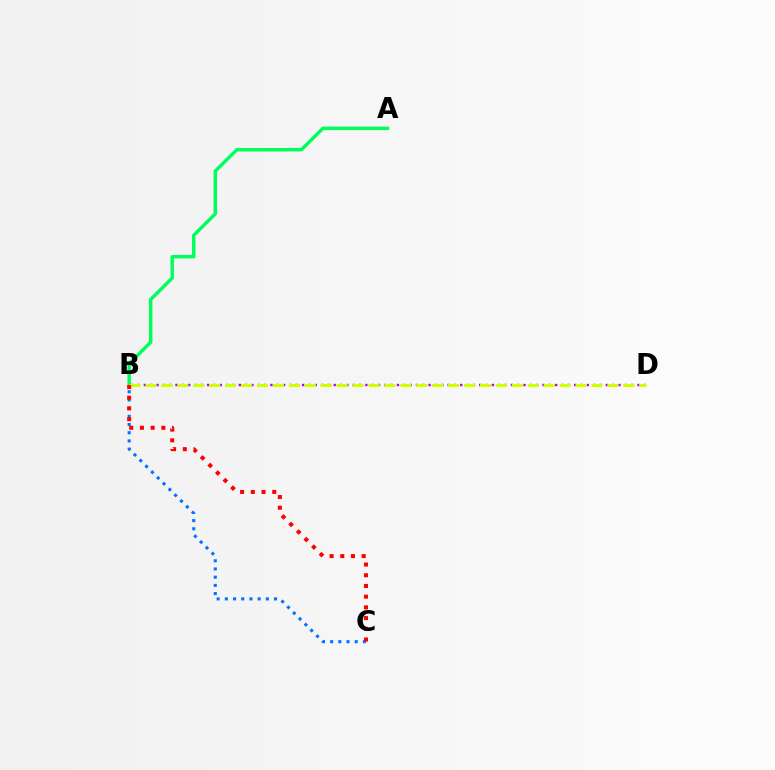{('B', 'D'): [{'color': '#b900ff', 'line_style': 'dotted', 'thickness': 1.72}, {'color': '#d1ff00', 'line_style': 'dashed', 'thickness': 2.16}], ('A', 'B'): [{'color': '#00ff5c', 'line_style': 'solid', 'thickness': 2.48}], ('B', 'C'): [{'color': '#0074ff', 'line_style': 'dotted', 'thickness': 2.23}, {'color': '#ff0000', 'line_style': 'dotted', 'thickness': 2.91}]}